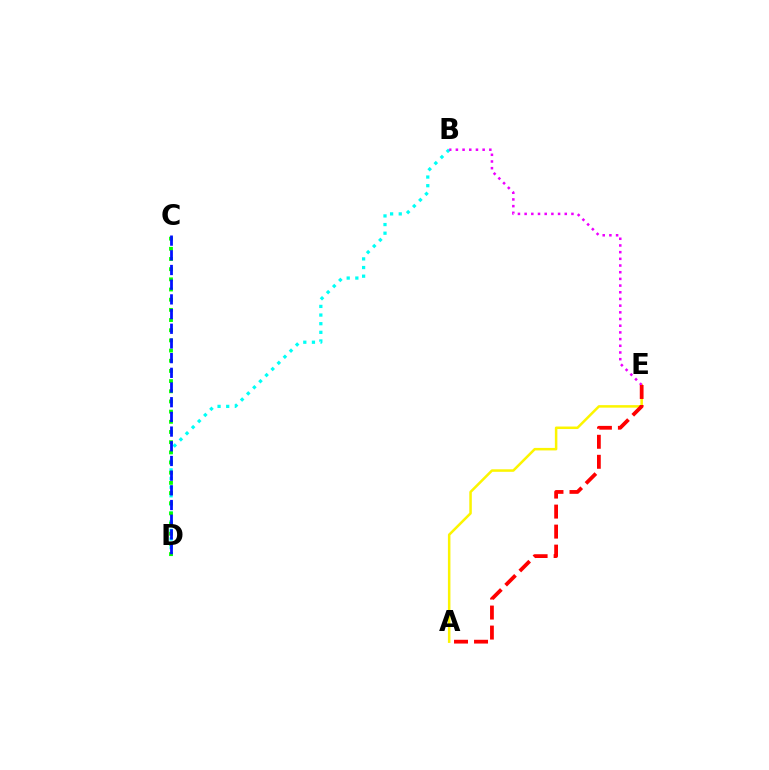{('A', 'E'): [{'color': '#fcf500', 'line_style': 'solid', 'thickness': 1.81}, {'color': '#ff0000', 'line_style': 'dashed', 'thickness': 2.72}], ('B', 'D'): [{'color': '#00fff6', 'line_style': 'dotted', 'thickness': 2.35}], ('C', 'D'): [{'color': '#08ff00', 'line_style': 'dotted', 'thickness': 2.76}, {'color': '#0010ff', 'line_style': 'dashed', 'thickness': 2.0}], ('B', 'E'): [{'color': '#ee00ff', 'line_style': 'dotted', 'thickness': 1.82}]}